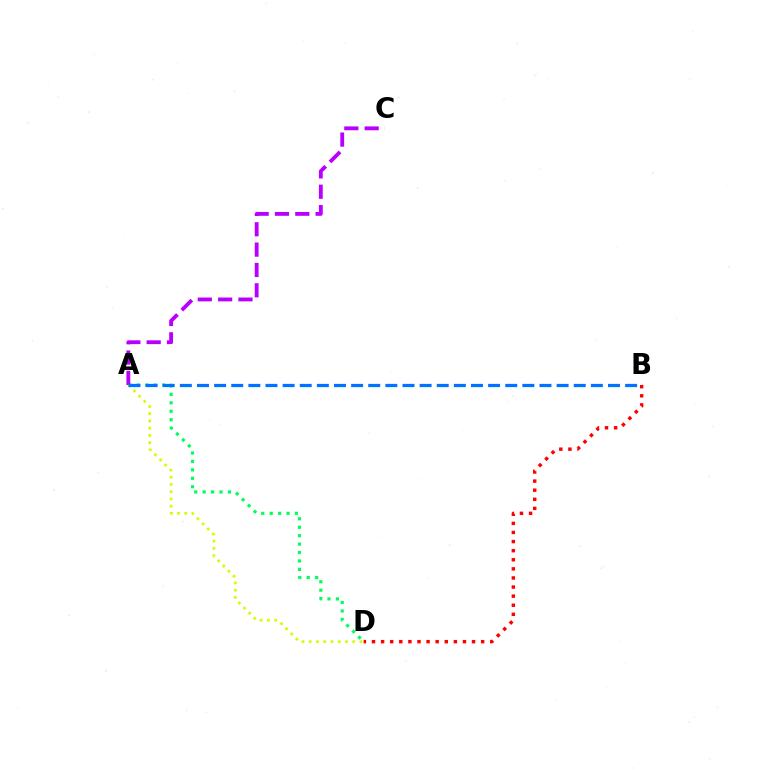{('A', 'D'): [{'color': '#00ff5c', 'line_style': 'dotted', 'thickness': 2.29}, {'color': '#d1ff00', 'line_style': 'dotted', 'thickness': 1.97}], ('A', 'C'): [{'color': '#b900ff', 'line_style': 'dashed', 'thickness': 2.76}], ('A', 'B'): [{'color': '#0074ff', 'line_style': 'dashed', 'thickness': 2.33}], ('B', 'D'): [{'color': '#ff0000', 'line_style': 'dotted', 'thickness': 2.47}]}